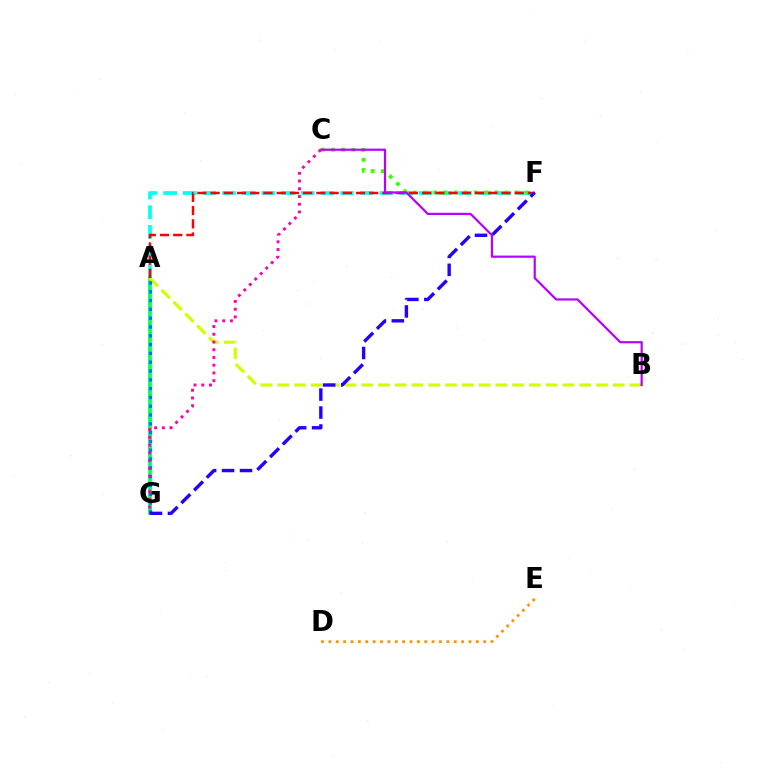{('A', 'F'): [{'color': '#00fff6', 'line_style': 'dashed', 'thickness': 2.67}, {'color': '#ff0000', 'line_style': 'dashed', 'thickness': 1.8}], ('A', 'G'): [{'color': '#00ff5c', 'line_style': 'solid', 'thickness': 2.7}, {'color': '#0074ff', 'line_style': 'dotted', 'thickness': 2.39}], ('A', 'B'): [{'color': '#d1ff00', 'line_style': 'dashed', 'thickness': 2.28}], ('C', 'F'): [{'color': '#3dff00', 'line_style': 'dotted', 'thickness': 2.77}], ('D', 'E'): [{'color': '#ff9400', 'line_style': 'dotted', 'thickness': 2.0}], ('F', 'G'): [{'color': '#2500ff', 'line_style': 'dashed', 'thickness': 2.44}], ('B', 'C'): [{'color': '#b900ff', 'line_style': 'solid', 'thickness': 1.59}], ('C', 'G'): [{'color': '#ff00ac', 'line_style': 'dotted', 'thickness': 2.1}]}